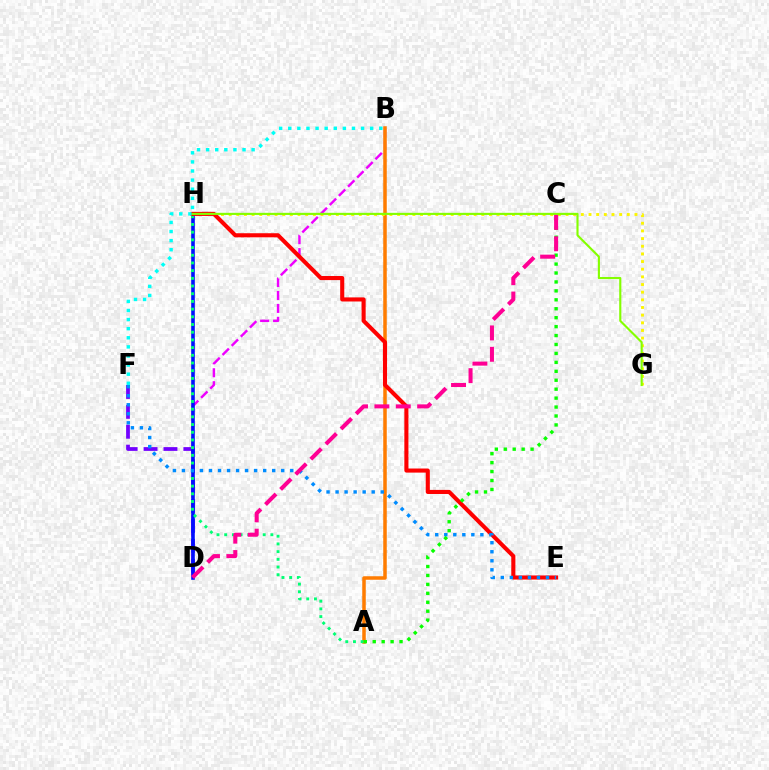{('B', 'D'): [{'color': '#ee00ff', 'line_style': 'dashed', 'thickness': 1.76}], ('D', 'F'): [{'color': '#7200ff', 'line_style': 'dashed', 'thickness': 2.7}], ('A', 'B'): [{'color': '#ff7c00', 'line_style': 'solid', 'thickness': 2.53}], ('G', 'H'): [{'color': '#fcf500', 'line_style': 'dotted', 'thickness': 2.08}, {'color': '#84ff00', 'line_style': 'solid', 'thickness': 1.53}], ('D', 'H'): [{'color': '#0010ff', 'line_style': 'solid', 'thickness': 2.59}], ('A', 'H'): [{'color': '#00ff74', 'line_style': 'dotted', 'thickness': 2.09}], ('E', 'H'): [{'color': '#ff0000', 'line_style': 'solid', 'thickness': 2.95}], ('E', 'F'): [{'color': '#008cff', 'line_style': 'dotted', 'thickness': 2.45}], ('B', 'F'): [{'color': '#00fff6', 'line_style': 'dotted', 'thickness': 2.47}], ('A', 'C'): [{'color': '#08ff00', 'line_style': 'dotted', 'thickness': 2.43}], ('C', 'D'): [{'color': '#ff0094', 'line_style': 'dashed', 'thickness': 2.9}]}